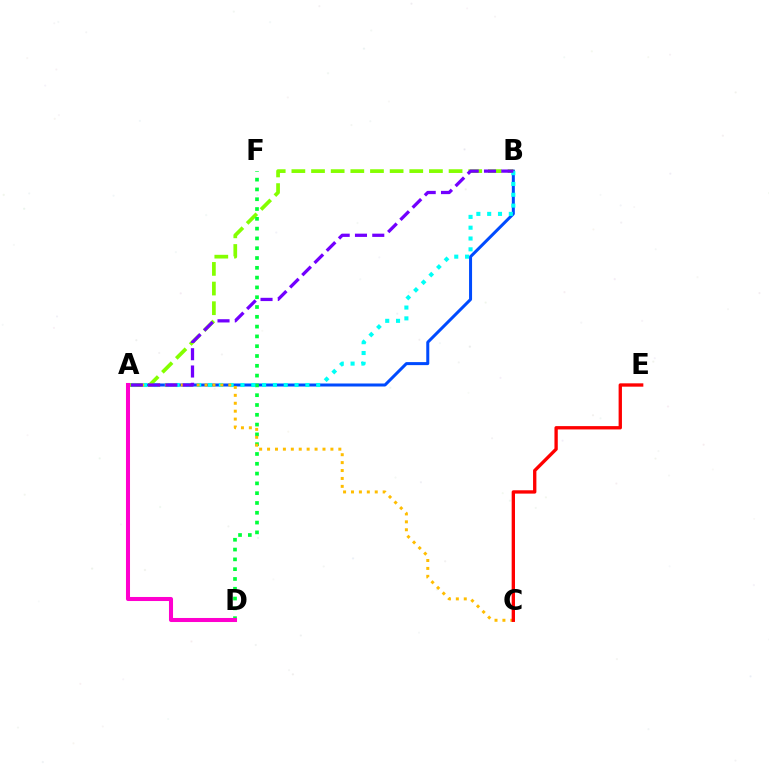{('A', 'B'): [{'color': '#004bff', 'line_style': 'solid', 'thickness': 2.17}, {'color': '#84ff00', 'line_style': 'dashed', 'thickness': 2.67}, {'color': '#00fff6', 'line_style': 'dotted', 'thickness': 2.94}, {'color': '#7200ff', 'line_style': 'dashed', 'thickness': 2.35}], ('D', 'F'): [{'color': '#00ff39', 'line_style': 'dotted', 'thickness': 2.66}], ('A', 'C'): [{'color': '#ffbd00', 'line_style': 'dotted', 'thickness': 2.15}], ('A', 'D'): [{'color': '#ff00cf', 'line_style': 'solid', 'thickness': 2.91}], ('C', 'E'): [{'color': '#ff0000', 'line_style': 'solid', 'thickness': 2.4}]}